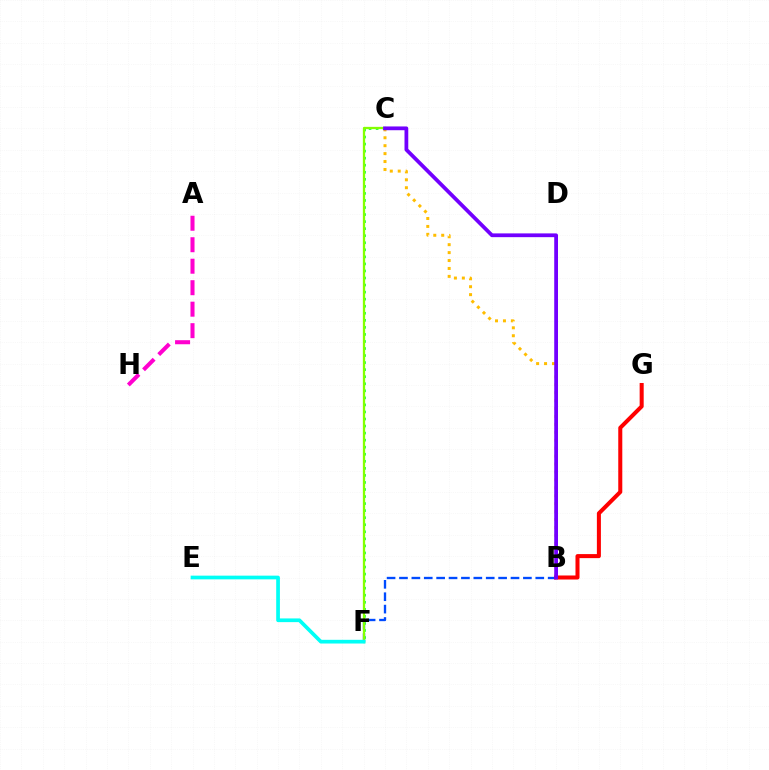{('B', 'F'): [{'color': '#004bff', 'line_style': 'dashed', 'thickness': 1.68}], ('B', 'C'): [{'color': '#ffbd00', 'line_style': 'dotted', 'thickness': 2.15}, {'color': '#7200ff', 'line_style': 'solid', 'thickness': 2.71}], ('C', 'F'): [{'color': '#00ff39', 'line_style': 'dotted', 'thickness': 1.92}, {'color': '#84ff00', 'line_style': 'solid', 'thickness': 1.65}], ('E', 'F'): [{'color': '#00fff6', 'line_style': 'solid', 'thickness': 2.67}], ('A', 'H'): [{'color': '#ff00cf', 'line_style': 'dashed', 'thickness': 2.92}], ('B', 'G'): [{'color': '#ff0000', 'line_style': 'solid', 'thickness': 2.9}]}